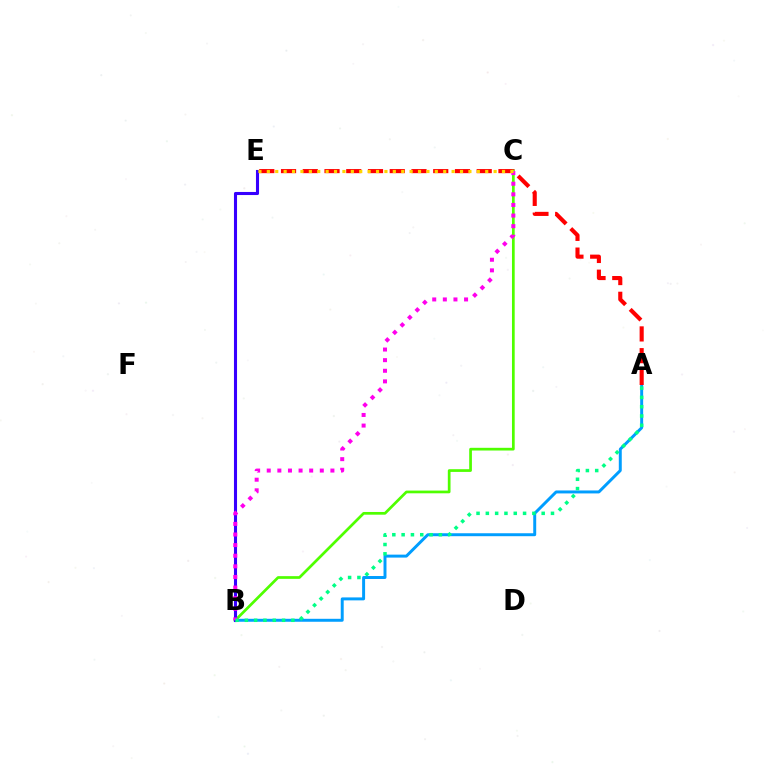{('A', 'B'): [{'color': '#009eff', 'line_style': 'solid', 'thickness': 2.13}, {'color': '#00ff86', 'line_style': 'dotted', 'thickness': 2.53}], ('A', 'E'): [{'color': '#ff0000', 'line_style': 'dashed', 'thickness': 2.95}], ('B', 'C'): [{'color': '#4fff00', 'line_style': 'solid', 'thickness': 1.95}, {'color': '#ff00ed', 'line_style': 'dotted', 'thickness': 2.88}], ('B', 'E'): [{'color': '#3700ff', 'line_style': 'solid', 'thickness': 2.22}], ('C', 'E'): [{'color': '#ffd500', 'line_style': 'dotted', 'thickness': 2.28}]}